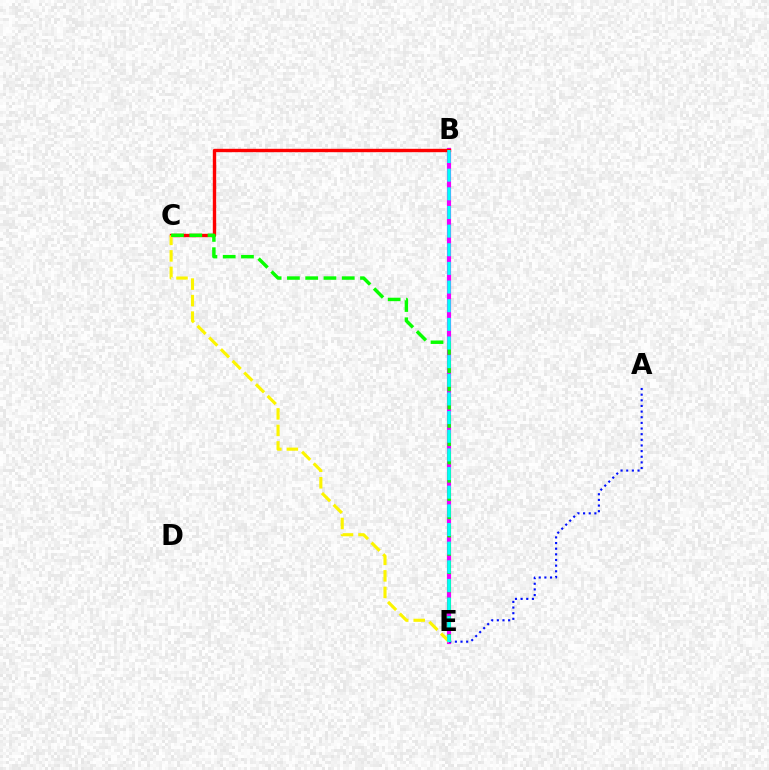{('B', 'E'): [{'color': '#ee00ff', 'line_style': 'solid', 'thickness': 2.99}, {'color': '#00fff6', 'line_style': 'dashed', 'thickness': 2.53}], ('B', 'C'): [{'color': '#ff0000', 'line_style': 'solid', 'thickness': 2.43}], ('A', 'E'): [{'color': '#0010ff', 'line_style': 'dotted', 'thickness': 1.53}], ('C', 'E'): [{'color': '#fcf500', 'line_style': 'dashed', 'thickness': 2.24}, {'color': '#08ff00', 'line_style': 'dashed', 'thickness': 2.48}]}